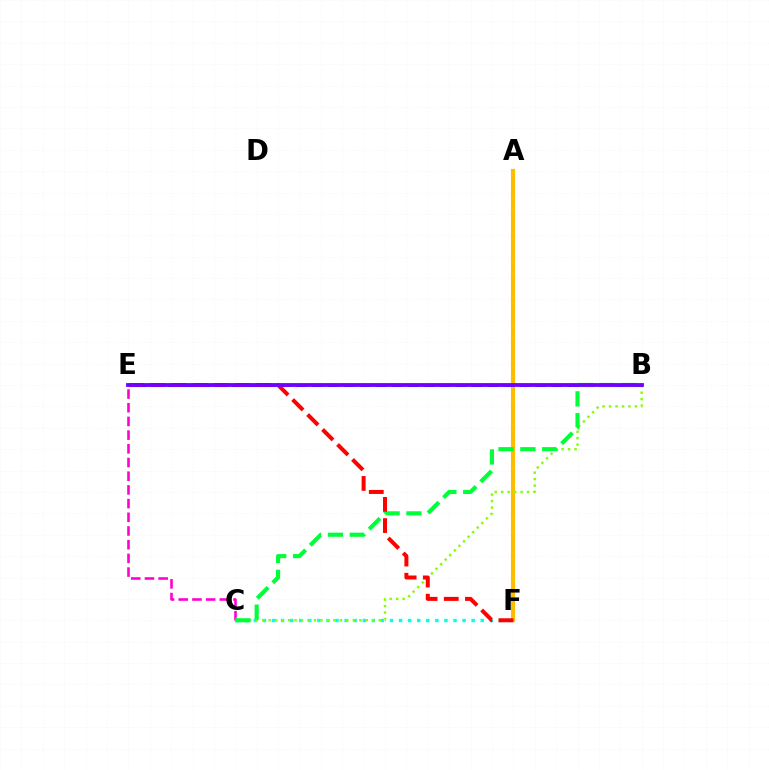{('A', 'F'): [{'color': '#ffbd00', 'line_style': 'solid', 'thickness': 2.98}], ('B', 'E'): [{'color': '#004bff', 'line_style': 'dashed', 'thickness': 2.17}, {'color': '#7200ff', 'line_style': 'solid', 'thickness': 2.75}], ('C', 'F'): [{'color': '#00fff6', 'line_style': 'dotted', 'thickness': 2.47}], ('C', 'E'): [{'color': '#ff00cf', 'line_style': 'dashed', 'thickness': 1.86}], ('B', 'C'): [{'color': '#84ff00', 'line_style': 'dotted', 'thickness': 1.76}, {'color': '#00ff39', 'line_style': 'dashed', 'thickness': 2.97}], ('E', 'F'): [{'color': '#ff0000', 'line_style': 'dashed', 'thickness': 2.88}]}